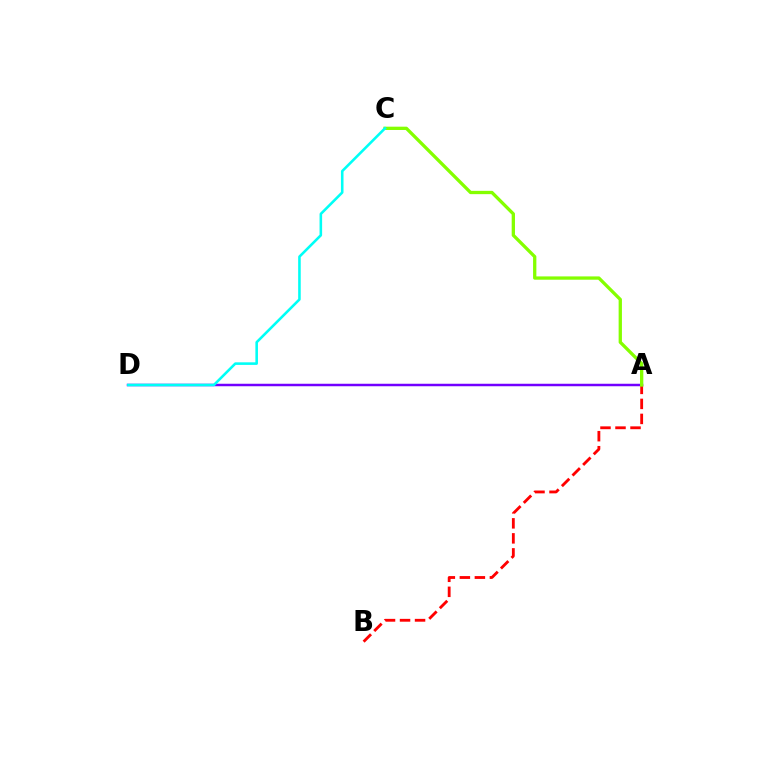{('A', 'D'): [{'color': '#7200ff', 'line_style': 'solid', 'thickness': 1.79}], ('A', 'B'): [{'color': '#ff0000', 'line_style': 'dashed', 'thickness': 2.04}], ('A', 'C'): [{'color': '#84ff00', 'line_style': 'solid', 'thickness': 2.38}], ('C', 'D'): [{'color': '#00fff6', 'line_style': 'solid', 'thickness': 1.86}]}